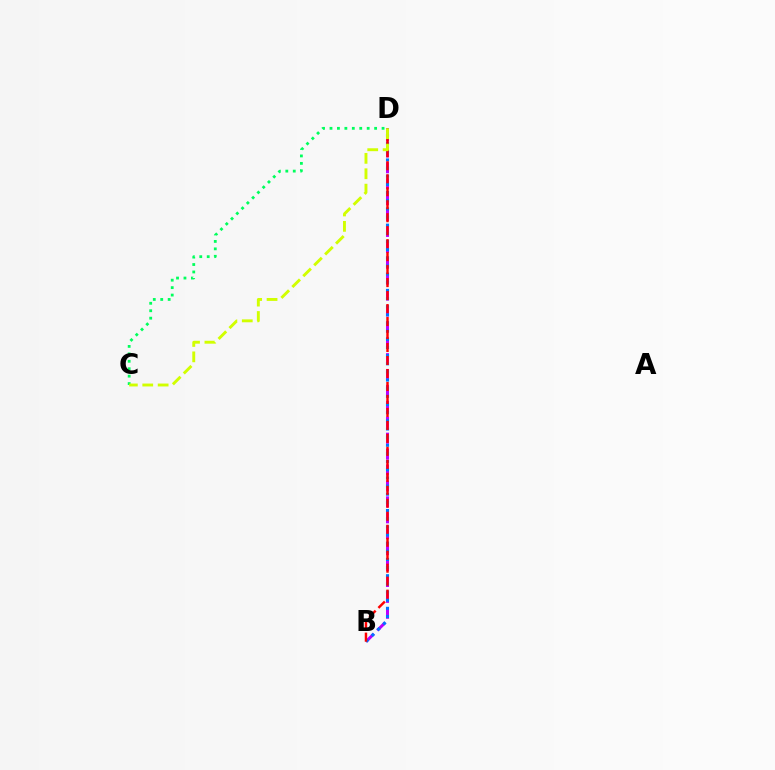{('B', 'D'): [{'color': '#b900ff', 'line_style': 'dashed', 'thickness': 2.16}, {'color': '#0074ff', 'line_style': 'dotted', 'thickness': 2.21}, {'color': '#ff0000', 'line_style': 'dashed', 'thickness': 1.76}], ('C', 'D'): [{'color': '#00ff5c', 'line_style': 'dotted', 'thickness': 2.02}, {'color': '#d1ff00', 'line_style': 'dashed', 'thickness': 2.09}]}